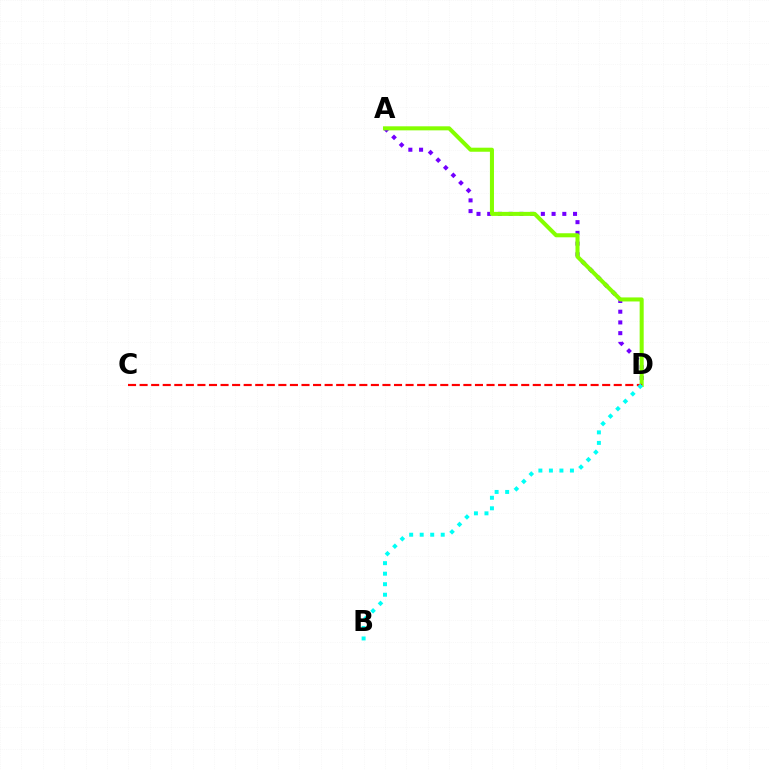{('A', 'D'): [{'color': '#7200ff', 'line_style': 'dotted', 'thickness': 2.91}, {'color': '#84ff00', 'line_style': 'solid', 'thickness': 2.91}], ('C', 'D'): [{'color': '#ff0000', 'line_style': 'dashed', 'thickness': 1.57}], ('B', 'D'): [{'color': '#00fff6', 'line_style': 'dotted', 'thickness': 2.86}]}